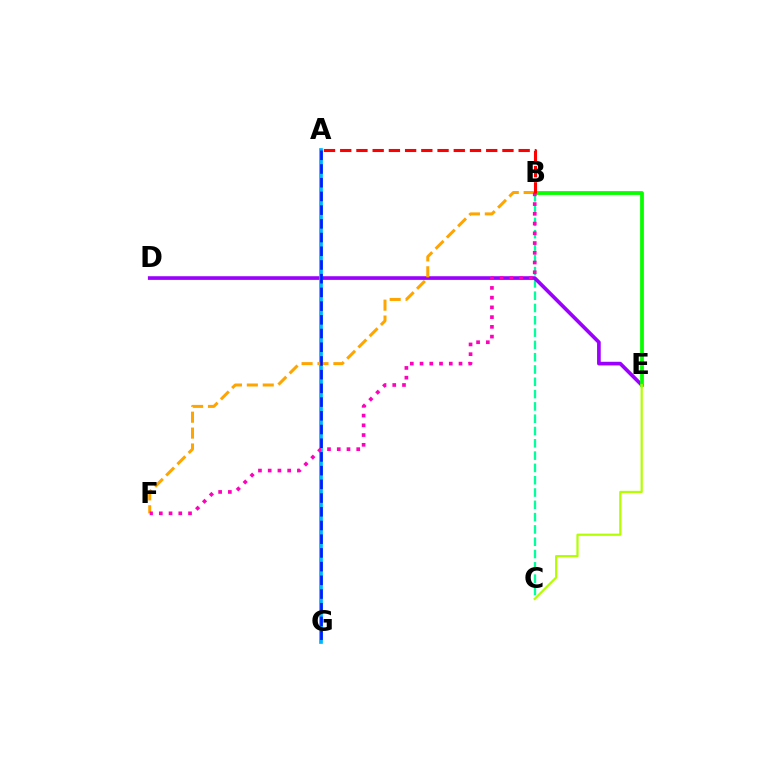{('B', 'C'): [{'color': '#00ff9d', 'line_style': 'dashed', 'thickness': 1.67}], ('D', 'E'): [{'color': '#9b00ff', 'line_style': 'solid', 'thickness': 2.63}], ('A', 'G'): [{'color': '#00b5ff', 'line_style': 'solid', 'thickness': 2.67}, {'color': '#0010ff', 'line_style': 'dashed', 'thickness': 1.86}], ('B', 'E'): [{'color': '#08ff00', 'line_style': 'solid', 'thickness': 2.74}], ('B', 'F'): [{'color': '#ffa500', 'line_style': 'dashed', 'thickness': 2.16}, {'color': '#ff00bd', 'line_style': 'dotted', 'thickness': 2.65}], ('C', 'E'): [{'color': '#b3ff00', 'line_style': 'solid', 'thickness': 1.6}], ('A', 'B'): [{'color': '#ff0000', 'line_style': 'dashed', 'thickness': 2.2}]}